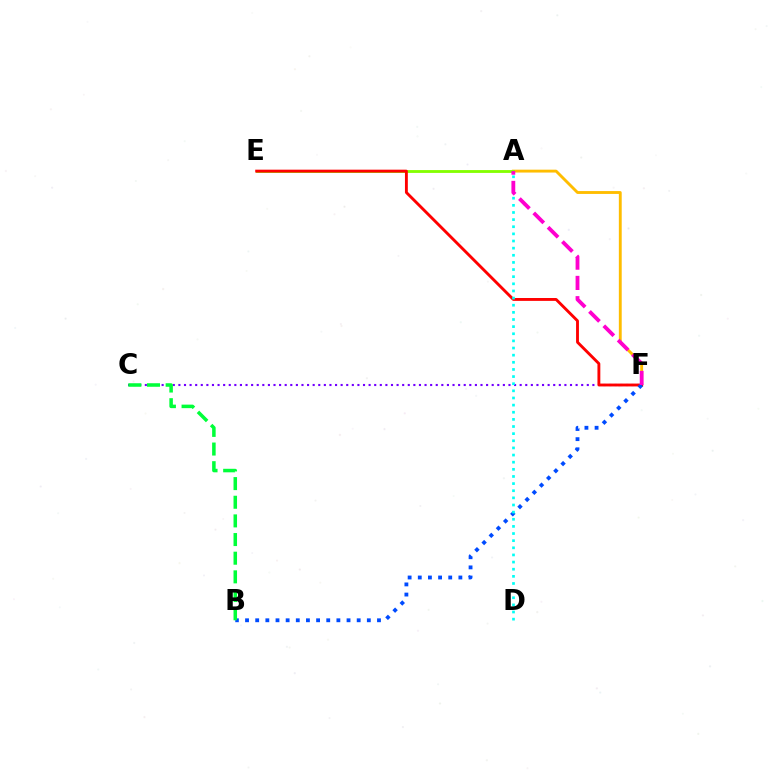{('A', 'F'): [{'color': '#ffbd00', 'line_style': 'solid', 'thickness': 2.07}, {'color': '#ff00cf', 'line_style': 'dashed', 'thickness': 2.75}], ('A', 'E'): [{'color': '#84ff00', 'line_style': 'solid', 'thickness': 2.04}], ('C', 'F'): [{'color': '#7200ff', 'line_style': 'dotted', 'thickness': 1.52}], ('E', 'F'): [{'color': '#ff0000', 'line_style': 'solid', 'thickness': 2.07}], ('B', 'F'): [{'color': '#004bff', 'line_style': 'dotted', 'thickness': 2.76}], ('A', 'D'): [{'color': '#00fff6', 'line_style': 'dotted', 'thickness': 1.94}], ('B', 'C'): [{'color': '#00ff39', 'line_style': 'dashed', 'thickness': 2.53}]}